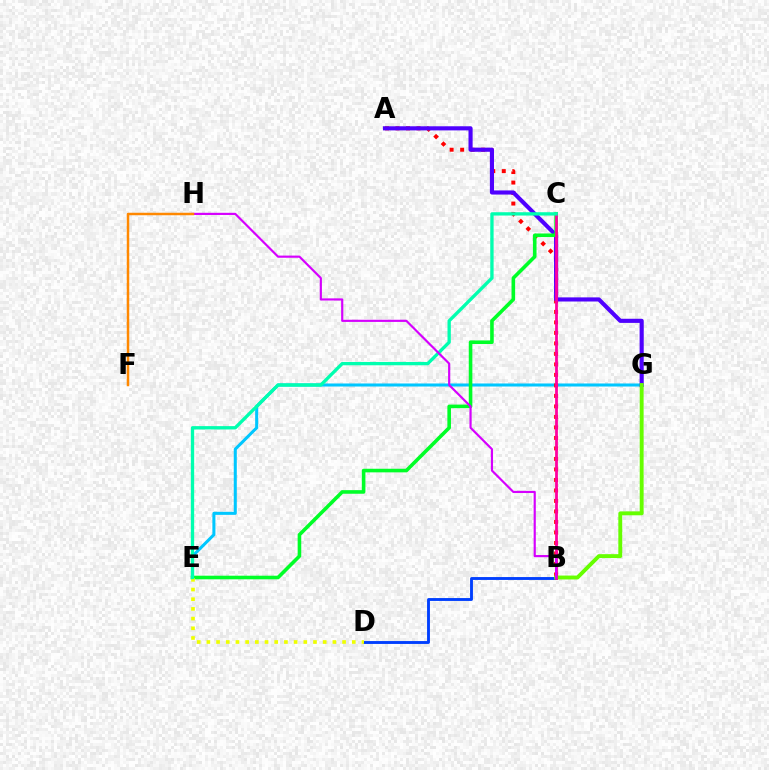{('E', 'G'): [{'color': '#00c7ff', 'line_style': 'solid', 'thickness': 2.19}], ('A', 'B'): [{'color': '#ff0000', 'line_style': 'dotted', 'thickness': 2.85}], ('B', 'D'): [{'color': '#003fff', 'line_style': 'solid', 'thickness': 2.07}], ('A', 'G'): [{'color': '#4f00ff', 'line_style': 'solid', 'thickness': 2.97}], ('C', 'E'): [{'color': '#00ff27', 'line_style': 'solid', 'thickness': 2.59}, {'color': '#00ffaf', 'line_style': 'solid', 'thickness': 2.39}], ('B', 'G'): [{'color': '#66ff00', 'line_style': 'solid', 'thickness': 2.8}], ('B', 'C'): [{'color': '#ff00a0', 'line_style': 'solid', 'thickness': 2.0}], ('D', 'E'): [{'color': '#eeff00', 'line_style': 'dotted', 'thickness': 2.63}], ('B', 'H'): [{'color': '#d600ff', 'line_style': 'solid', 'thickness': 1.56}], ('F', 'H'): [{'color': '#ff8800', 'line_style': 'solid', 'thickness': 1.79}]}